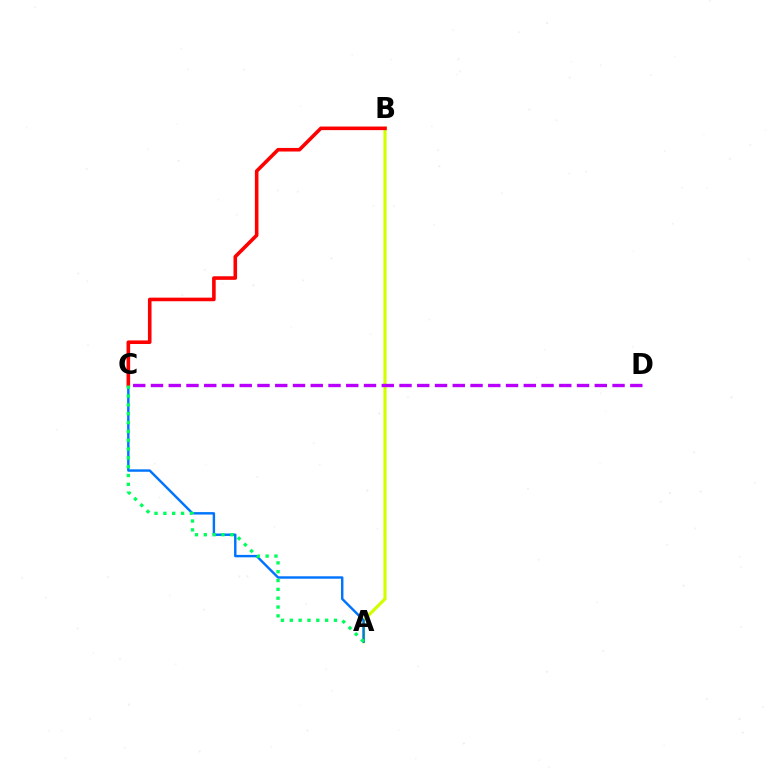{('A', 'B'): [{'color': '#d1ff00', 'line_style': 'solid', 'thickness': 2.28}], ('A', 'C'): [{'color': '#0074ff', 'line_style': 'solid', 'thickness': 1.75}, {'color': '#00ff5c', 'line_style': 'dotted', 'thickness': 2.4}], ('B', 'C'): [{'color': '#ff0000', 'line_style': 'solid', 'thickness': 2.59}], ('C', 'D'): [{'color': '#b900ff', 'line_style': 'dashed', 'thickness': 2.41}]}